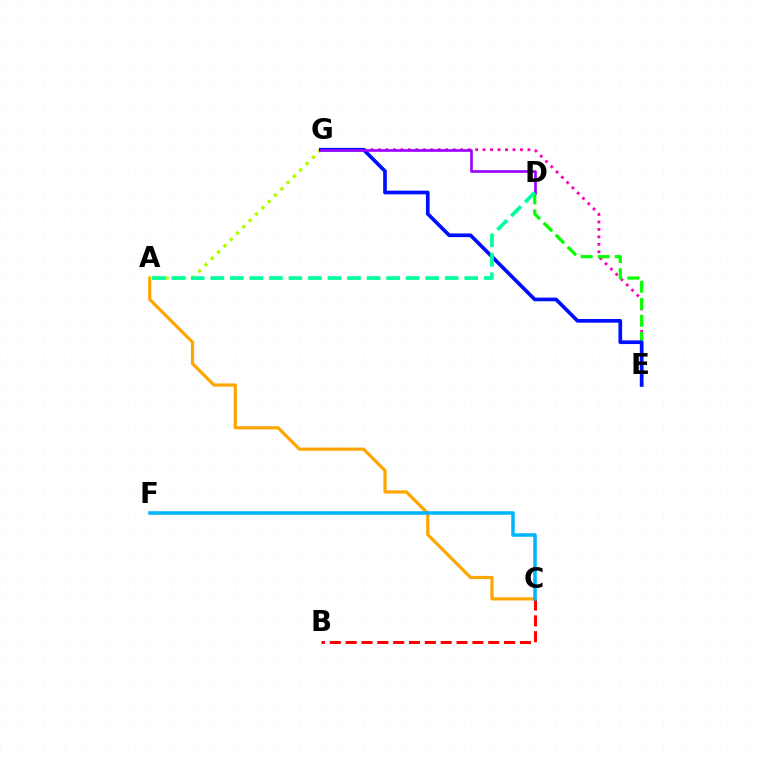{('A', 'C'): [{'color': '#ffa500', 'line_style': 'solid', 'thickness': 2.29}], ('A', 'G'): [{'color': '#b3ff00', 'line_style': 'dotted', 'thickness': 2.43}], ('E', 'G'): [{'color': '#ff00bd', 'line_style': 'dotted', 'thickness': 2.03}, {'color': '#0010ff', 'line_style': 'solid', 'thickness': 2.65}], ('B', 'C'): [{'color': '#ff0000', 'line_style': 'dashed', 'thickness': 2.15}], ('D', 'E'): [{'color': '#08ff00', 'line_style': 'dashed', 'thickness': 2.31}], ('D', 'G'): [{'color': '#9b00ff', 'line_style': 'solid', 'thickness': 1.89}], ('A', 'D'): [{'color': '#00ff9d', 'line_style': 'dashed', 'thickness': 2.65}], ('C', 'F'): [{'color': '#00b5ff', 'line_style': 'solid', 'thickness': 2.53}]}